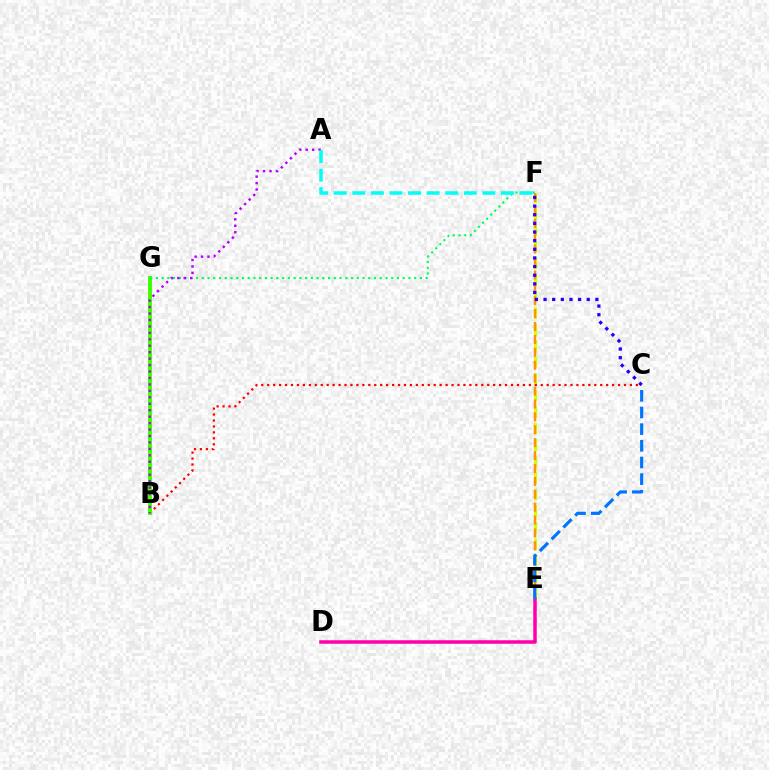{('E', 'F'): [{'color': '#d1ff00', 'line_style': 'dashed', 'thickness': 2.24}, {'color': '#ff9400', 'line_style': 'dashed', 'thickness': 1.75}], ('D', 'E'): [{'color': '#ff00ac', 'line_style': 'solid', 'thickness': 2.52}], ('B', 'C'): [{'color': '#ff0000', 'line_style': 'dotted', 'thickness': 1.62}], ('B', 'G'): [{'color': '#3dff00', 'line_style': 'solid', 'thickness': 2.82}], ('F', 'G'): [{'color': '#00ff5c', 'line_style': 'dotted', 'thickness': 1.56}], ('A', 'B'): [{'color': '#b900ff', 'line_style': 'dotted', 'thickness': 1.75}], ('C', 'E'): [{'color': '#0074ff', 'line_style': 'dashed', 'thickness': 2.26}], ('A', 'F'): [{'color': '#00fff6', 'line_style': 'dashed', 'thickness': 2.52}], ('C', 'F'): [{'color': '#2500ff', 'line_style': 'dotted', 'thickness': 2.35}]}